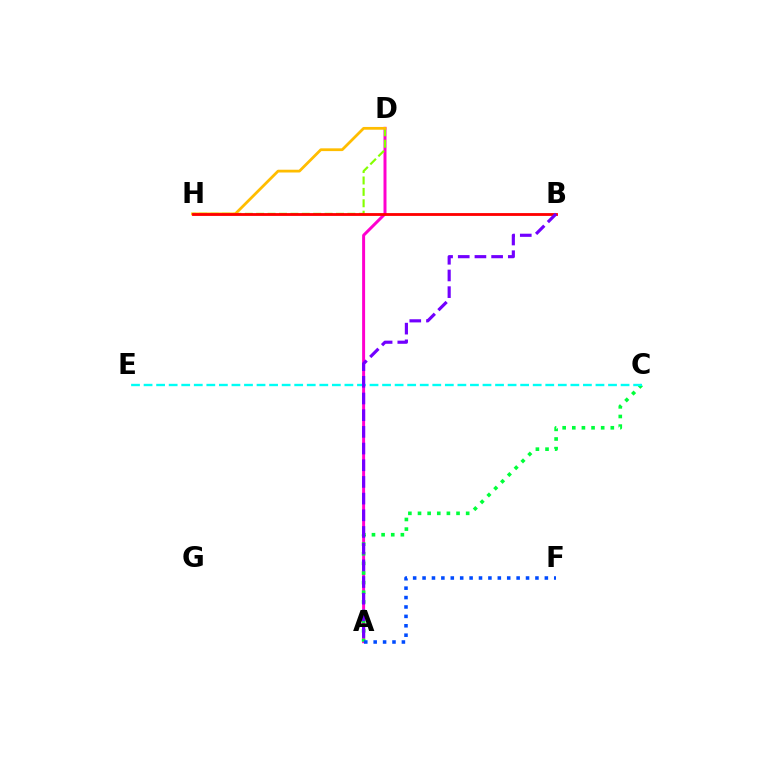{('A', 'D'): [{'color': '#ff00cf', 'line_style': 'solid', 'thickness': 2.15}], ('A', 'C'): [{'color': '#00ff39', 'line_style': 'dotted', 'thickness': 2.62}], ('D', 'H'): [{'color': '#84ff00', 'line_style': 'dashed', 'thickness': 1.55}, {'color': '#ffbd00', 'line_style': 'solid', 'thickness': 1.99}], ('C', 'E'): [{'color': '#00fff6', 'line_style': 'dashed', 'thickness': 1.71}], ('A', 'F'): [{'color': '#004bff', 'line_style': 'dotted', 'thickness': 2.56}], ('B', 'H'): [{'color': '#ff0000', 'line_style': 'solid', 'thickness': 2.03}], ('A', 'B'): [{'color': '#7200ff', 'line_style': 'dashed', 'thickness': 2.27}]}